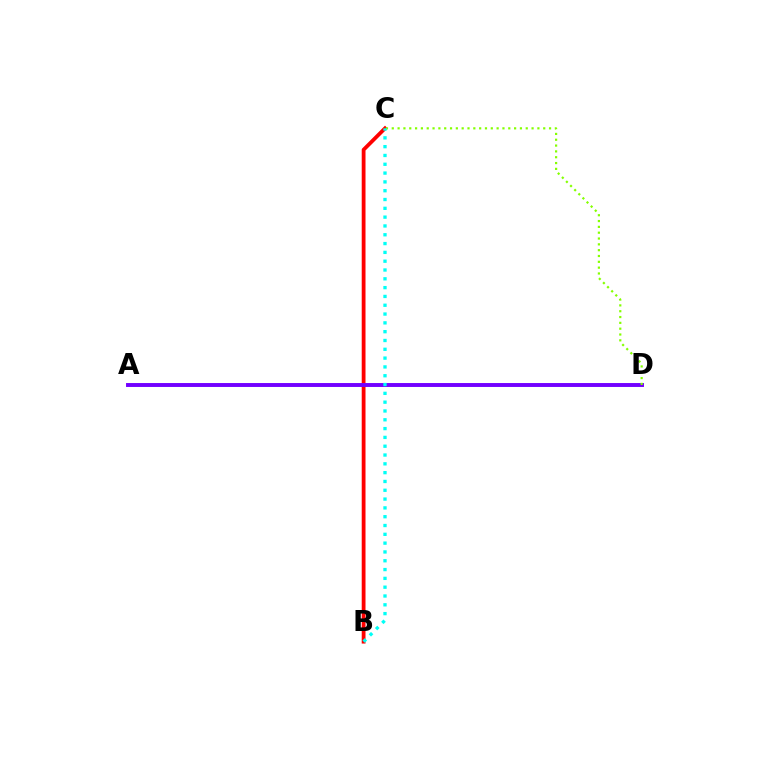{('B', 'C'): [{'color': '#ff0000', 'line_style': 'solid', 'thickness': 2.73}, {'color': '#00fff6', 'line_style': 'dotted', 'thickness': 2.39}], ('A', 'D'): [{'color': '#7200ff', 'line_style': 'solid', 'thickness': 2.82}], ('C', 'D'): [{'color': '#84ff00', 'line_style': 'dotted', 'thickness': 1.58}]}